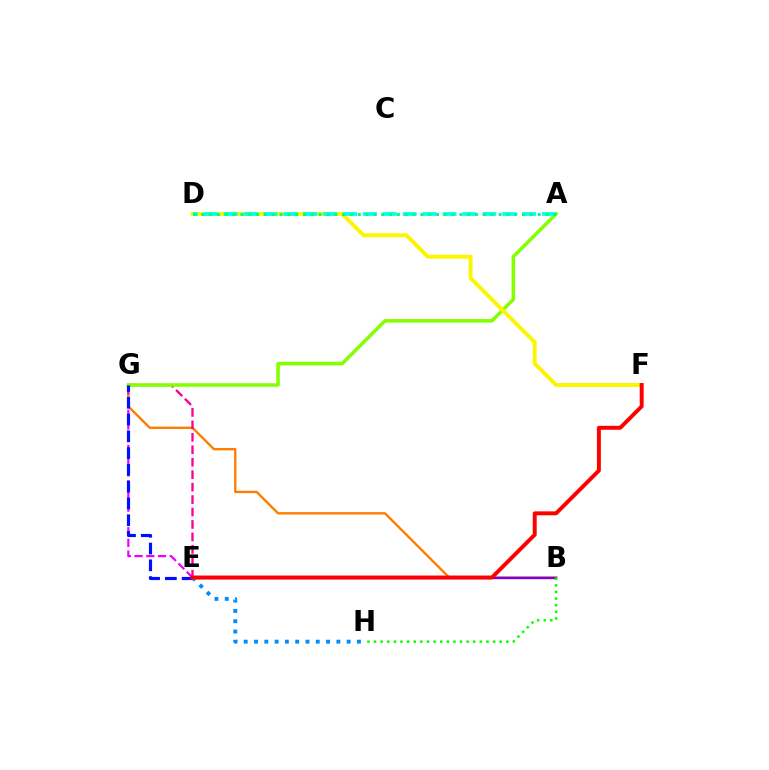{('B', 'G'): [{'color': '#ff7c00', 'line_style': 'solid', 'thickness': 1.7}], ('E', 'G'): [{'color': '#ff0094', 'line_style': 'dashed', 'thickness': 1.69}, {'color': '#ee00ff', 'line_style': 'dashed', 'thickness': 1.59}, {'color': '#0010ff', 'line_style': 'dashed', 'thickness': 2.28}], ('B', 'E'): [{'color': '#7200ff', 'line_style': 'solid', 'thickness': 1.71}], ('B', 'H'): [{'color': '#08ff00', 'line_style': 'dotted', 'thickness': 1.8}], ('A', 'G'): [{'color': '#84ff00', 'line_style': 'solid', 'thickness': 2.54}], ('D', 'F'): [{'color': '#fcf500', 'line_style': 'solid', 'thickness': 2.84}], ('E', 'H'): [{'color': '#008cff', 'line_style': 'dotted', 'thickness': 2.8}], ('A', 'D'): [{'color': '#00fff6', 'line_style': 'dashed', 'thickness': 2.7}, {'color': '#00ff74', 'line_style': 'dotted', 'thickness': 2.13}], ('E', 'F'): [{'color': '#ff0000', 'line_style': 'solid', 'thickness': 2.83}]}